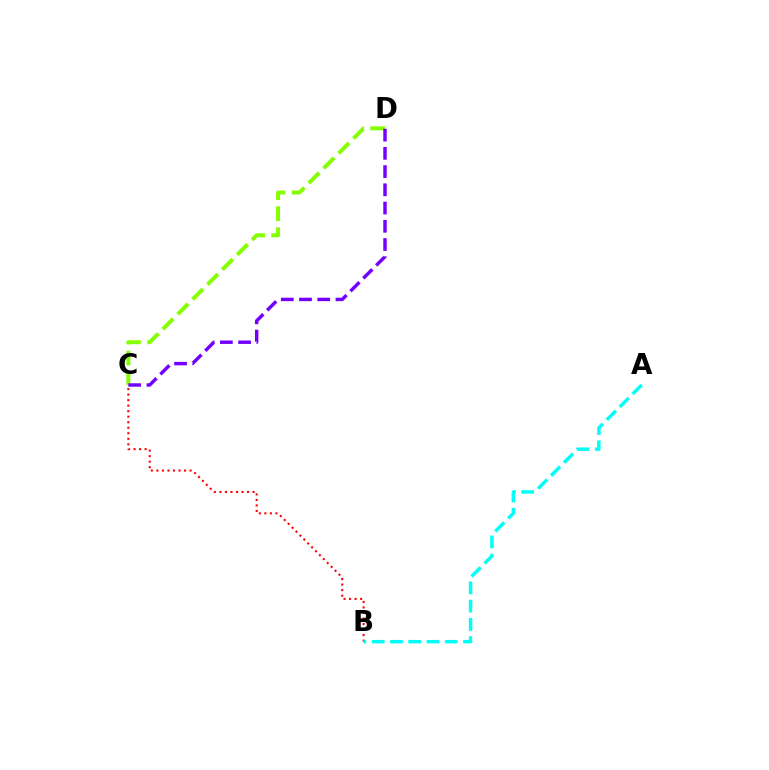{('B', 'C'): [{'color': '#ff0000', 'line_style': 'dotted', 'thickness': 1.5}], ('A', 'B'): [{'color': '#00fff6', 'line_style': 'dashed', 'thickness': 2.48}], ('C', 'D'): [{'color': '#84ff00', 'line_style': 'dashed', 'thickness': 2.86}, {'color': '#7200ff', 'line_style': 'dashed', 'thickness': 2.48}]}